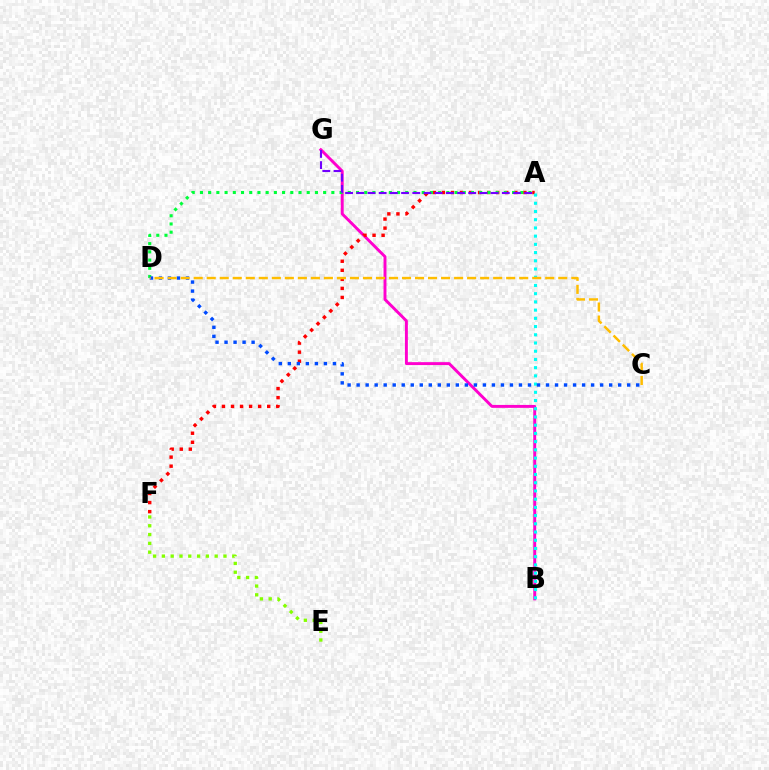{('B', 'G'): [{'color': '#ff00cf', 'line_style': 'solid', 'thickness': 2.11}], ('A', 'F'): [{'color': '#ff0000', 'line_style': 'dotted', 'thickness': 2.46}], ('A', 'D'): [{'color': '#00ff39', 'line_style': 'dotted', 'thickness': 2.23}], ('E', 'F'): [{'color': '#84ff00', 'line_style': 'dotted', 'thickness': 2.39}], ('A', 'B'): [{'color': '#00fff6', 'line_style': 'dotted', 'thickness': 2.23}], ('C', 'D'): [{'color': '#004bff', 'line_style': 'dotted', 'thickness': 2.45}, {'color': '#ffbd00', 'line_style': 'dashed', 'thickness': 1.77}], ('A', 'G'): [{'color': '#7200ff', 'line_style': 'dashed', 'thickness': 1.52}]}